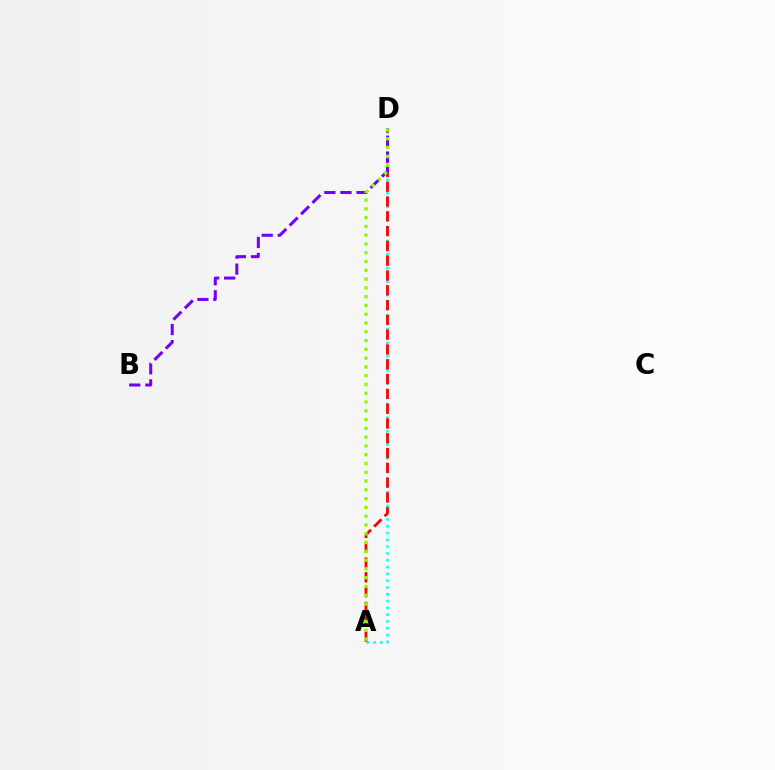{('A', 'D'): [{'color': '#00fff6', 'line_style': 'dotted', 'thickness': 1.85}, {'color': '#ff0000', 'line_style': 'dashed', 'thickness': 2.01}, {'color': '#84ff00', 'line_style': 'dotted', 'thickness': 2.39}], ('B', 'D'): [{'color': '#7200ff', 'line_style': 'dashed', 'thickness': 2.18}]}